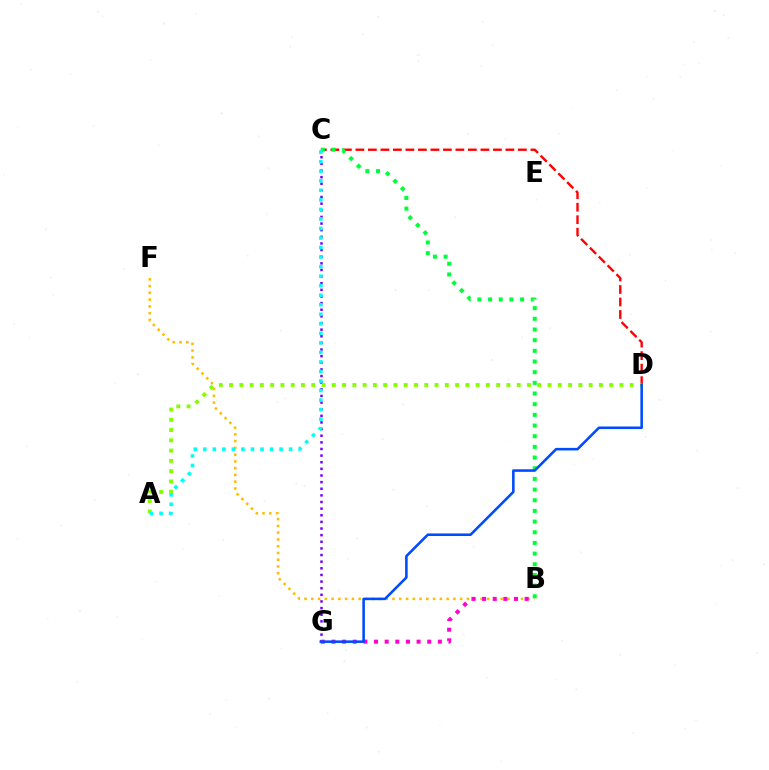{('C', 'G'): [{'color': '#7200ff', 'line_style': 'dotted', 'thickness': 1.8}], ('B', 'F'): [{'color': '#ffbd00', 'line_style': 'dotted', 'thickness': 1.84}], ('C', 'D'): [{'color': '#ff0000', 'line_style': 'dashed', 'thickness': 1.7}], ('B', 'G'): [{'color': '#ff00cf', 'line_style': 'dotted', 'thickness': 2.89}], ('A', 'D'): [{'color': '#84ff00', 'line_style': 'dotted', 'thickness': 2.79}], ('B', 'C'): [{'color': '#00ff39', 'line_style': 'dotted', 'thickness': 2.9}], ('D', 'G'): [{'color': '#004bff', 'line_style': 'solid', 'thickness': 1.85}], ('A', 'C'): [{'color': '#00fff6', 'line_style': 'dotted', 'thickness': 2.59}]}